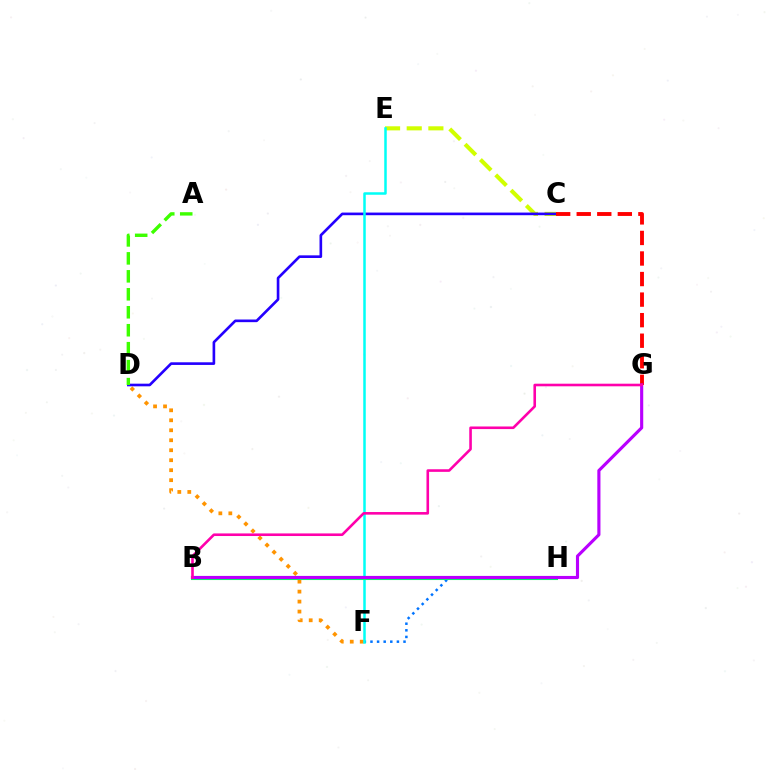{('F', 'H'): [{'color': '#0074ff', 'line_style': 'dotted', 'thickness': 1.8}], ('D', 'F'): [{'color': '#ff9400', 'line_style': 'dotted', 'thickness': 2.71}], ('C', 'E'): [{'color': '#d1ff00', 'line_style': 'dashed', 'thickness': 2.94}], ('C', 'D'): [{'color': '#2500ff', 'line_style': 'solid', 'thickness': 1.9}], ('E', 'F'): [{'color': '#00fff6', 'line_style': 'solid', 'thickness': 1.81}], ('B', 'H'): [{'color': '#00ff5c', 'line_style': 'solid', 'thickness': 2.94}], ('C', 'G'): [{'color': '#ff0000', 'line_style': 'dashed', 'thickness': 2.79}], ('B', 'G'): [{'color': '#b900ff', 'line_style': 'solid', 'thickness': 2.25}, {'color': '#ff00ac', 'line_style': 'solid', 'thickness': 1.87}], ('A', 'D'): [{'color': '#3dff00', 'line_style': 'dashed', 'thickness': 2.44}]}